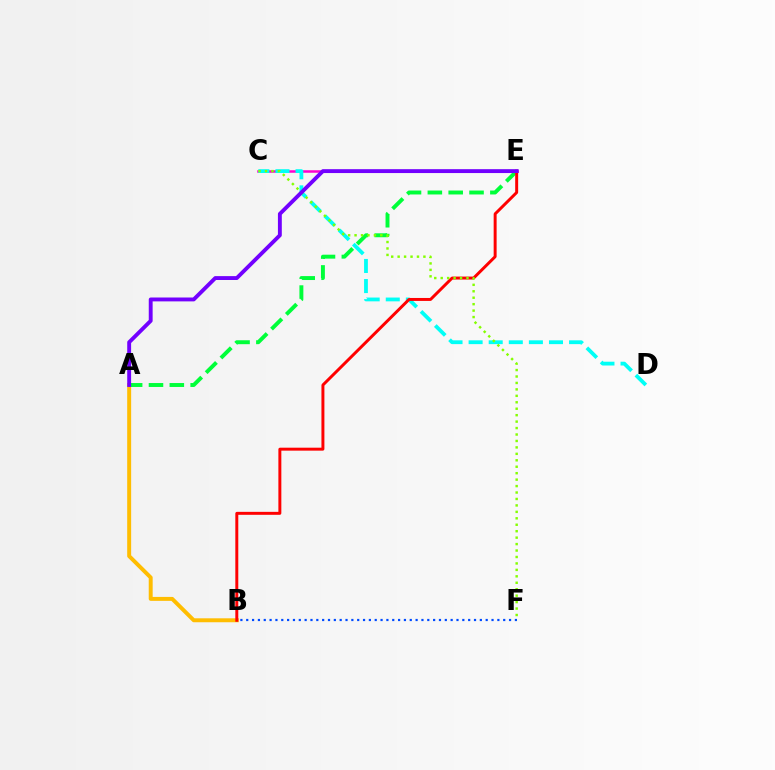{('A', 'B'): [{'color': '#ffbd00', 'line_style': 'solid', 'thickness': 2.84}], ('B', 'F'): [{'color': '#004bff', 'line_style': 'dotted', 'thickness': 1.59}], ('C', 'E'): [{'color': '#ff00cf', 'line_style': 'solid', 'thickness': 1.81}], ('A', 'E'): [{'color': '#00ff39', 'line_style': 'dashed', 'thickness': 2.83}, {'color': '#7200ff', 'line_style': 'solid', 'thickness': 2.79}], ('C', 'D'): [{'color': '#00fff6', 'line_style': 'dashed', 'thickness': 2.73}], ('B', 'E'): [{'color': '#ff0000', 'line_style': 'solid', 'thickness': 2.13}], ('C', 'F'): [{'color': '#84ff00', 'line_style': 'dotted', 'thickness': 1.75}]}